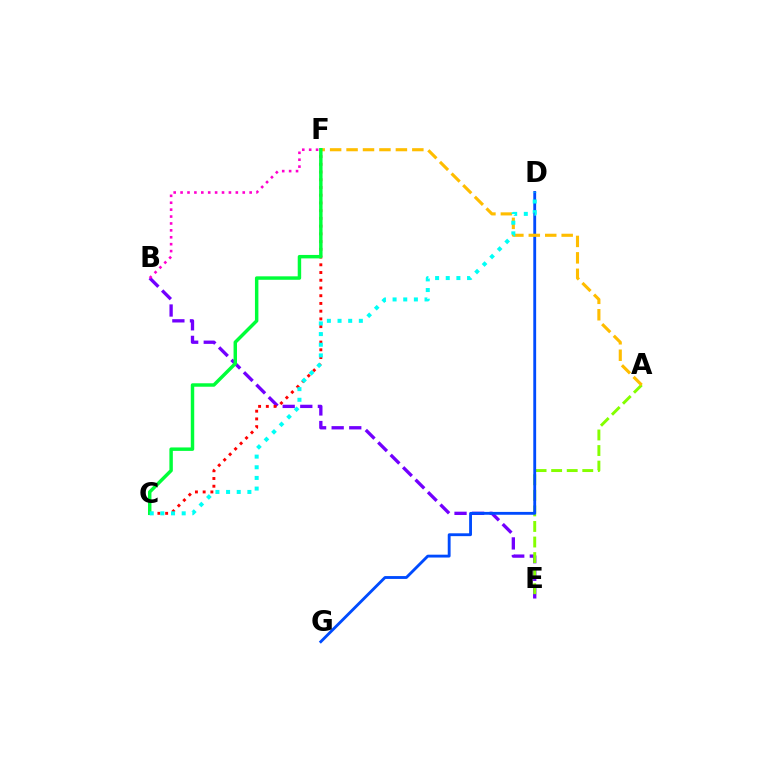{('B', 'E'): [{'color': '#7200ff', 'line_style': 'dashed', 'thickness': 2.39}], ('A', 'E'): [{'color': '#84ff00', 'line_style': 'dashed', 'thickness': 2.11}], ('D', 'G'): [{'color': '#004bff', 'line_style': 'solid', 'thickness': 2.05}], ('B', 'F'): [{'color': '#ff00cf', 'line_style': 'dotted', 'thickness': 1.88}], ('C', 'F'): [{'color': '#ff0000', 'line_style': 'dotted', 'thickness': 2.1}, {'color': '#00ff39', 'line_style': 'solid', 'thickness': 2.49}], ('A', 'F'): [{'color': '#ffbd00', 'line_style': 'dashed', 'thickness': 2.23}], ('C', 'D'): [{'color': '#00fff6', 'line_style': 'dotted', 'thickness': 2.89}]}